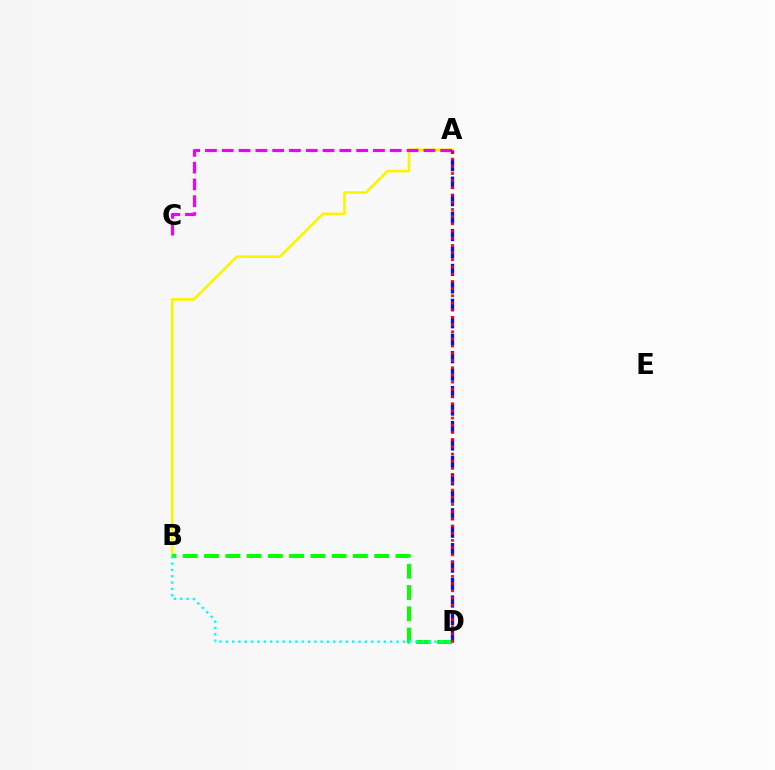{('A', 'B'): [{'color': '#fcf500', 'line_style': 'solid', 'thickness': 1.91}], ('A', 'C'): [{'color': '#ee00ff', 'line_style': 'dashed', 'thickness': 2.28}], ('A', 'D'): [{'color': '#0010ff', 'line_style': 'dashed', 'thickness': 2.37}, {'color': '#ff0000', 'line_style': 'dotted', 'thickness': 1.95}], ('B', 'D'): [{'color': '#08ff00', 'line_style': 'dashed', 'thickness': 2.89}, {'color': '#00fff6', 'line_style': 'dotted', 'thickness': 1.72}]}